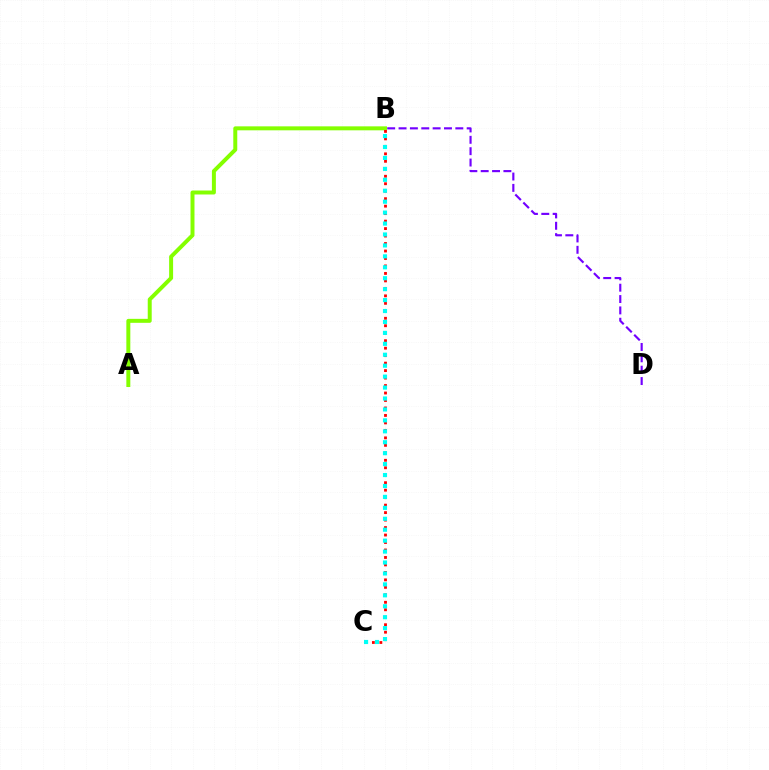{('A', 'B'): [{'color': '#84ff00', 'line_style': 'solid', 'thickness': 2.86}], ('B', 'D'): [{'color': '#7200ff', 'line_style': 'dashed', 'thickness': 1.54}], ('B', 'C'): [{'color': '#ff0000', 'line_style': 'dotted', 'thickness': 2.03}, {'color': '#00fff6', 'line_style': 'dotted', 'thickness': 2.97}]}